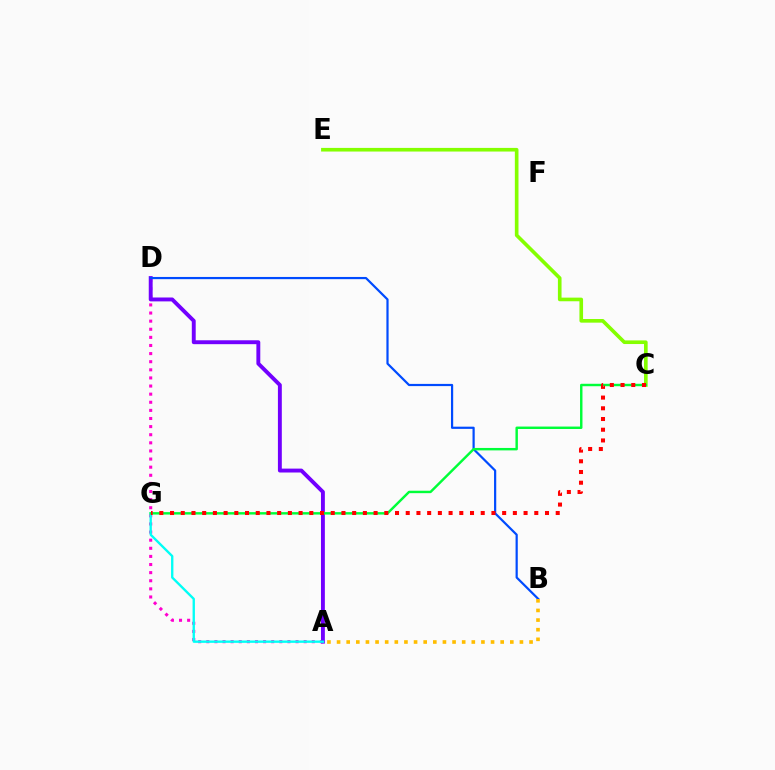{('C', 'E'): [{'color': '#84ff00', 'line_style': 'solid', 'thickness': 2.62}], ('A', 'D'): [{'color': '#ff00cf', 'line_style': 'dotted', 'thickness': 2.2}, {'color': '#7200ff', 'line_style': 'solid', 'thickness': 2.81}], ('B', 'D'): [{'color': '#004bff', 'line_style': 'solid', 'thickness': 1.59}], ('A', 'G'): [{'color': '#00fff6', 'line_style': 'solid', 'thickness': 1.69}], ('C', 'G'): [{'color': '#00ff39', 'line_style': 'solid', 'thickness': 1.75}, {'color': '#ff0000', 'line_style': 'dotted', 'thickness': 2.91}], ('A', 'B'): [{'color': '#ffbd00', 'line_style': 'dotted', 'thickness': 2.62}]}